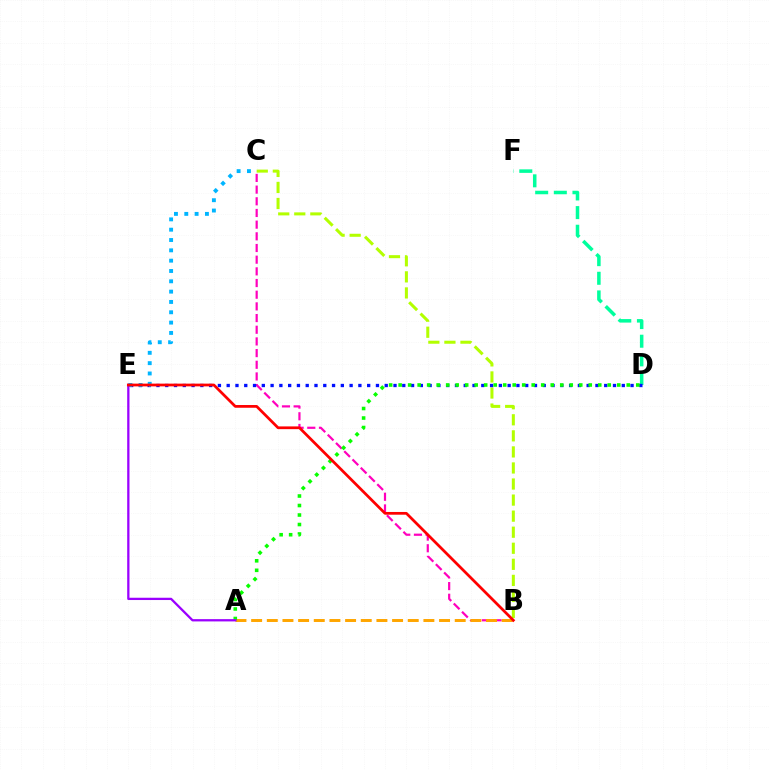{('B', 'C'): [{'color': '#ff00bd', 'line_style': 'dashed', 'thickness': 1.59}, {'color': '#b3ff00', 'line_style': 'dashed', 'thickness': 2.18}], ('A', 'B'): [{'color': '#ffa500', 'line_style': 'dashed', 'thickness': 2.13}], ('D', 'F'): [{'color': '#00ff9d', 'line_style': 'dashed', 'thickness': 2.53}], ('D', 'E'): [{'color': '#0010ff', 'line_style': 'dotted', 'thickness': 2.39}], ('C', 'E'): [{'color': '#00b5ff', 'line_style': 'dotted', 'thickness': 2.8}], ('A', 'D'): [{'color': '#08ff00', 'line_style': 'dotted', 'thickness': 2.58}], ('A', 'E'): [{'color': '#9b00ff', 'line_style': 'solid', 'thickness': 1.65}], ('B', 'E'): [{'color': '#ff0000', 'line_style': 'solid', 'thickness': 1.97}]}